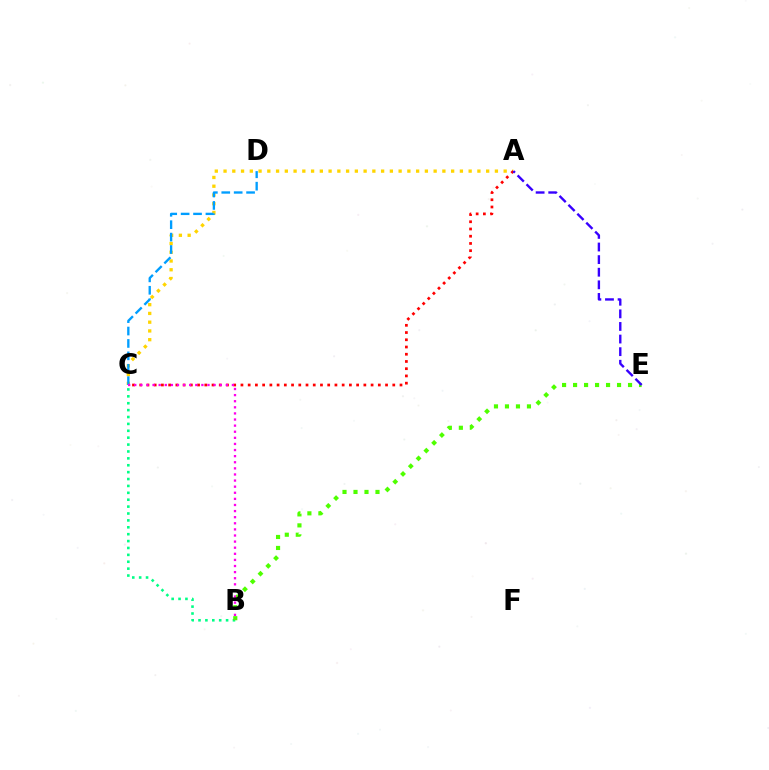{('A', 'C'): [{'color': '#ffd500', 'line_style': 'dotted', 'thickness': 2.38}, {'color': '#ff0000', 'line_style': 'dotted', 'thickness': 1.96}], ('B', 'C'): [{'color': '#00ff86', 'line_style': 'dotted', 'thickness': 1.87}, {'color': '#ff00ed', 'line_style': 'dotted', 'thickness': 1.66}], ('C', 'D'): [{'color': '#009eff', 'line_style': 'dashed', 'thickness': 1.69}], ('B', 'E'): [{'color': '#4fff00', 'line_style': 'dotted', 'thickness': 2.99}], ('A', 'E'): [{'color': '#3700ff', 'line_style': 'dashed', 'thickness': 1.71}]}